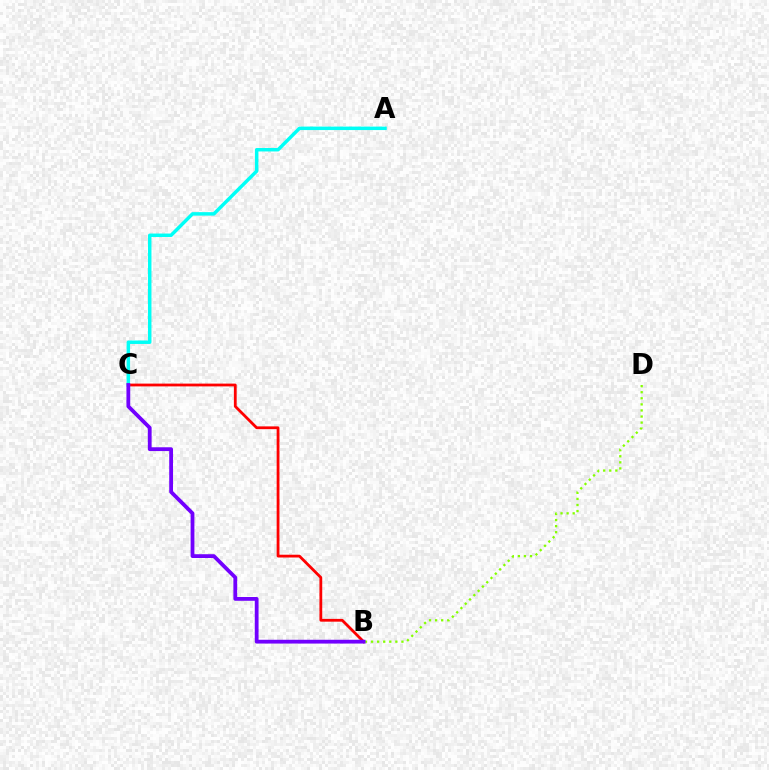{('B', 'C'): [{'color': '#ff0000', 'line_style': 'solid', 'thickness': 2.01}, {'color': '#7200ff', 'line_style': 'solid', 'thickness': 2.73}], ('A', 'C'): [{'color': '#00fff6', 'line_style': 'solid', 'thickness': 2.5}], ('B', 'D'): [{'color': '#84ff00', 'line_style': 'dotted', 'thickness': 1.65}]}